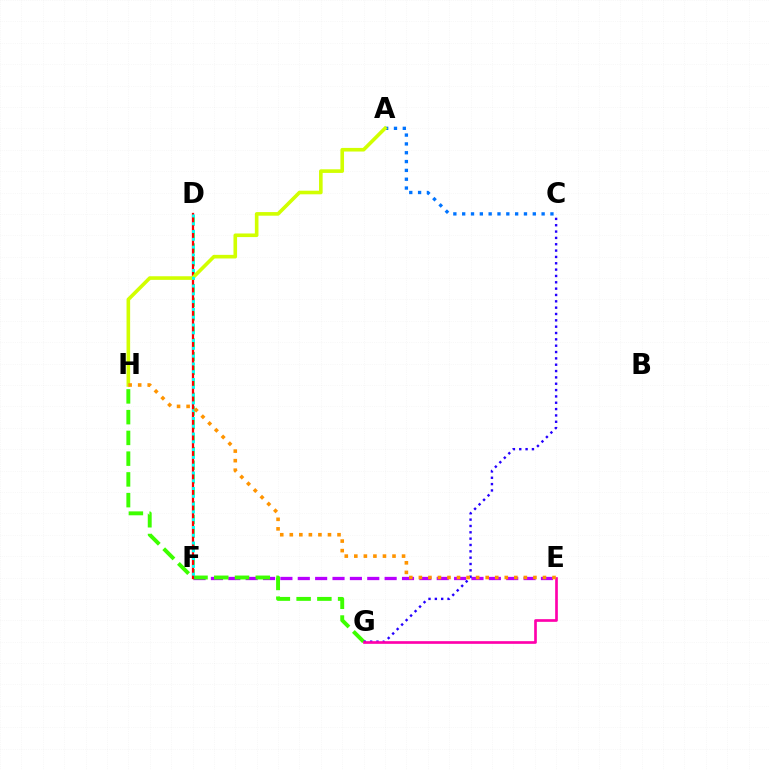{('E', 'F'): [{'color': '#b900ff', 'line_style': 'dashed', 'thickness': 2.36}], ('G', 'H'): [{'color': '#3dff00', 'line_style': 'dashed', 'thickness': 2.82}], ('D', 'F'): [{'color': '#00ff5c', 'line_style': 'dashed', 'thickness': 1.84}, {'color': '#ff0000', 'line_style': 'solid', 'thickness': 1.63}, {'color': '#00fff6', 'line_style': 'dotted', 'thickness': 2.12}], ('A', 'C'): [{'color': '#0074ff', 'line_style': 'dotted', 'thickness': 2.4}], ('C', 'G'): [{'color': '#2500ff', 'line_style': 'dotted', 'thickness': 1.72}], ('E', 'G'): [{'color': '#ff00ac', 'line_style': 'solid', 'thickness': 1.92}], ('A', 'H'): [{'color': '#d1ff00', 'line_style': 'solid', 'thickness': 2.6}], ('E', 'H'): [{'color': '#ff9400', 'line_style': 'dotted', 'thickness': 2.59}]}